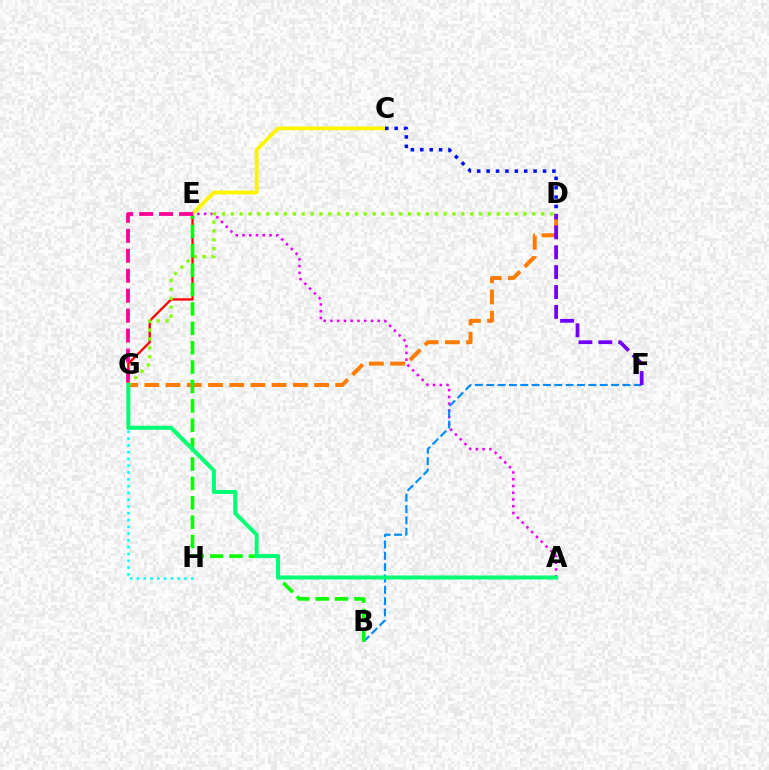{('A', 'E'): [{'color': '#ee00ff', 'line_style': 'dotted', 'thickness': 1.83}], ('E', 'G'): [{'color': '#ff0000', 'line_style': 'solid', 'thickness': 1.67}, {'color': '#ff0094', 'line_style': 'dashed', 'thickness': 2.71}], ('C', 'E'): [{'color': '#fcf500', 'line_style': 'solid', 'thickness': 2.76}], ('B', 'F'): [{'color': '#008cff', 'line_style': 'dashed', 'thickness': 1.54}], ('D', 'G'): [{'color': '#ff7c00', 'line_style': 'dashed', 'thickness': 2.88}, {'color': '#84ff00', 'line_style': 'dotted', 'thickness': 2.41}], ('D', 'F'): [{'color': '#7200ff', 'line_style': 'dashed', 'thickness': 2.7}], ('G', 'H'): [{'color': '#00fff6', 'line_style': 'dotted', 'thickness': 1.84}], ('B', 'E'): [{'color': '#08ff00', 'line_style': 'dashed', 'thickness': 2.63}], ('C', 'D'): [{'color': '#0010ff', 'line_style': 'dotted', 'thickness': 2.55}], ('A', 'G'): [{'color': '#00ff74', 'line_style': 'solid', 'thickness': 2.89}]}